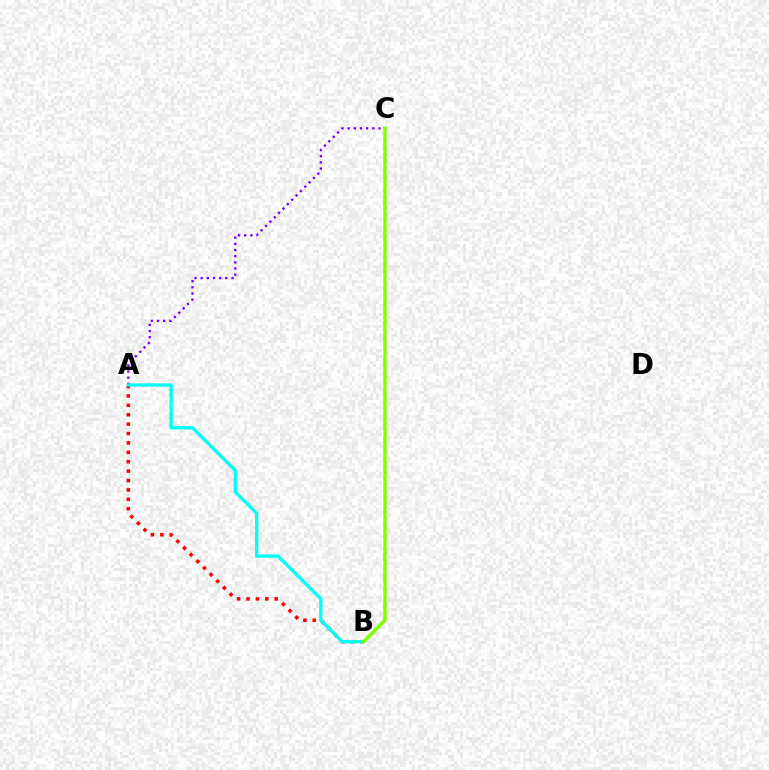{('A', 'B'): [{'color': '#ff0000', 'line_style': 'dotted', 'thickness': 2.55}, {'color': '#00fff6', 'line_style': 'solid', 'thickness': 2.39}], ('A', 'C'): [{'color': '#7200ff', 'line_style': 'dotted', 'thickness': 1.67}], ('B', 'C'): [{'color': '#84ff00', 'line_style': 'solid', 'thickness': 2.49}]}